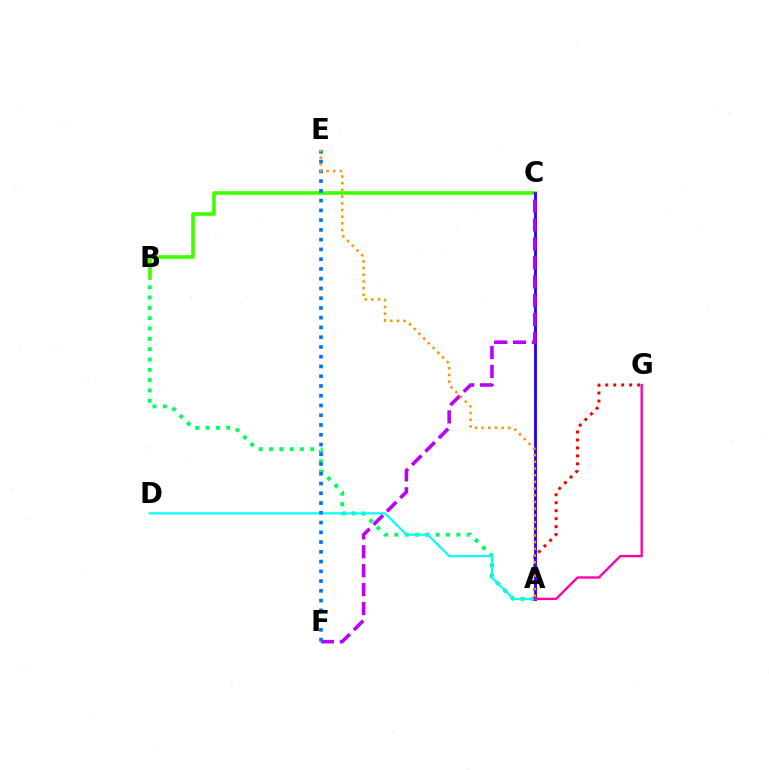{('A', 'C'): [{'color': '#d1ff00', 'line_style': 'dashed', 'thickness': 2.28}, {'color': '#2500ff', 'line_style': 'solid', 'thickness': 2.04}], ('A', 'G'): [{'color': '#ff0000', 'line_style': 'dotted', 'thickness': 2.16}, {'color': '#ff00ac', 'line_style': 'solid', 'thickness': 1.69}], ('A', 'B'): [{'color': '#00ff5c', 'line_style': 'dotted', 'thickness': 2.81}], ('A', 'D'): [{'color': '#00fff6', 'line_style': 'solid', 'thickness': 1.54}], ('B', 'C'): [{'color': '#3dff00', 'line_style': 'solid', 'thickness': 2.6}], ('C', 'F'): [{'color': '#b900ff', 'line_style': 'dashed', 'thickness': 2.57}], ('E', 'F'): [{'color': '#0074ff', 'line_style': 'dotted', 'thickness': 2.65}], ('A', 'E'): [{'color': '#ff9400', 'line_style': 'dotted', 'thickness': 1.82}]}